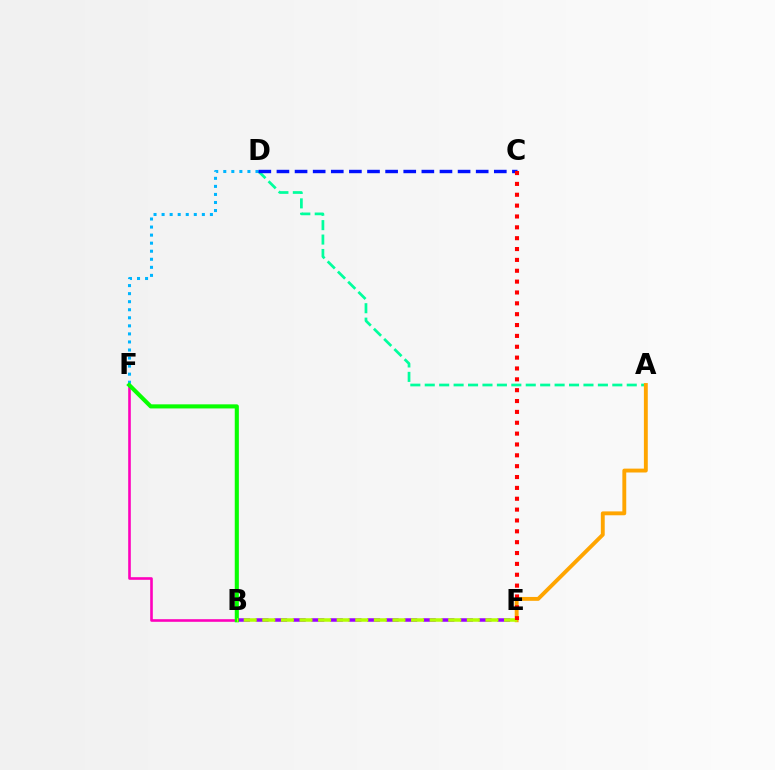{('B', 'E'): [{'color': '#9b00ff', 'line_style': 'dashed', 'thickness': 2.52}, {'color': '#b3ff00', 'line_style': 'dashed', 'thickness': 2.53}], ('A', 'D'): [{'color': '#00ff9d', 'line_style': 'dashed', 'thickness': 1.96}], ('D', 'F'): [{'color': '#00b5ff', 'line_style': 'dotted', 'thickness': 2.19}], ('B', 'F'): [{'color': '#ff00bd', 'line_style': 'solid', 'thickness': 1.88}, {'color': '#08ff00', 'line_style': 'solid', 'thickness': 2.95}], ('C', 'D'): [{'color': '#0010ff', 'line_style': 'dashed', 'thickness': 2.46}], ('A', 'E'): [{'color': '#ffa500', 'line_style': 'solid', 'thickness': 2.79}], ('C', 'E'): [{'color': '#ff0000', 'line_style': 'dotted', 'thickness': 2.95}]}